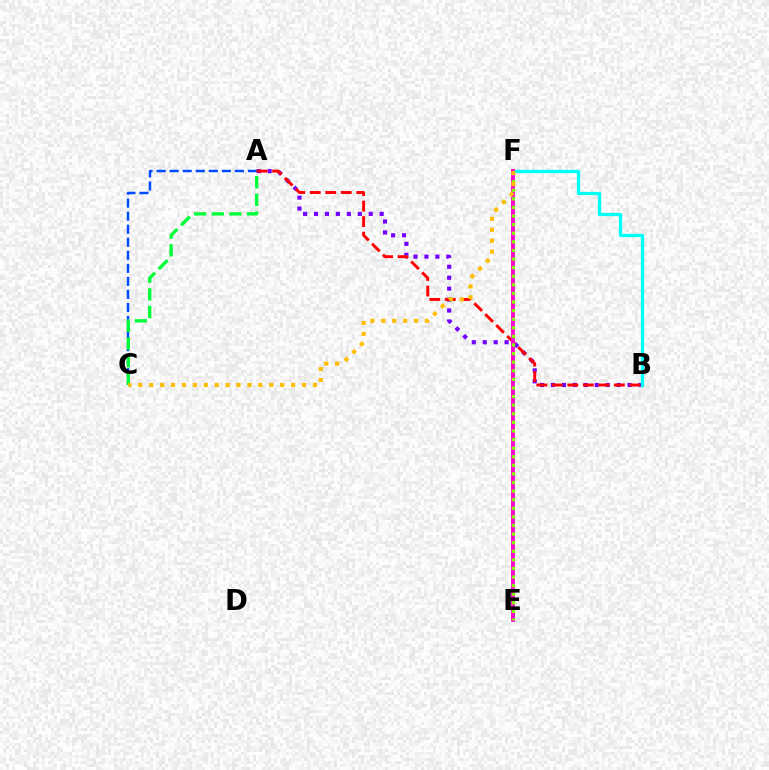{('A', 'B'): [{'color': '#7200ff', 'line_style': 'dotted', 'thickness': 2.97}, {'color': '#ff0000', 'line_style': 'dashed', 'thickness': 2.11}], ('A', 'C'): [{'color': '#004bff', 'line_style': 'dashed', 'thickness': 1.77}, {'color': '#00ff39', 'line_style': 'dashed', 'thickness': 2.4}], ('B', 'F'): [{'color': '#00fff6', 'line_style': 'solid', 'thickness': 2.38}], ('E', 'F'): [{'color': '#ff00cf', 'line_style': 'solid', 'thickness': 2.81}, {'color': '#84ff00', 'line_style': 'dotted', 'thickness': 2.34}], ('C', 'F'): [{'color': '#ffbd00', 'line_style': 'dotted', 'thickness': 2.97}]}